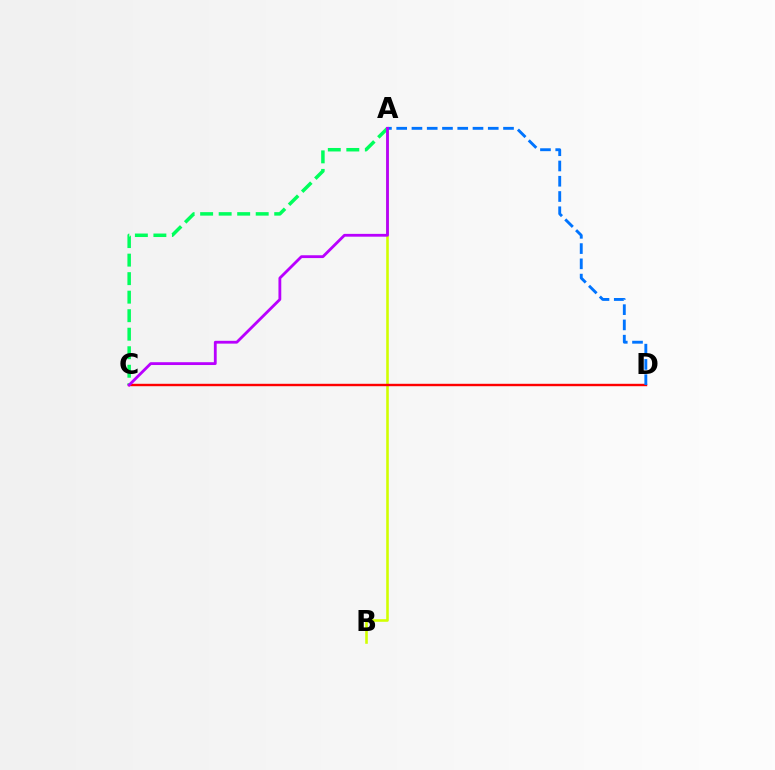{('A', 'B'): [{'color': '#d1ff00', 'line_style': 'solid', 'thickness': 1.86}], ('C', 'D'): [{'color': '#ff0000', 'line_style': 'solid', 'thickness': 1.73}], ('A', 'C'): [{'color': '#00ff5c', 'line_style': 'dashed', 'thickness': 2.52}, {'color': '#b900ff', 'line_style': 'solid', 'thickness': 2.03}], ('A', 'D'): [{'color': '#0074ff', 'line_style': 'dashed', 'thickness': 2.07}]}